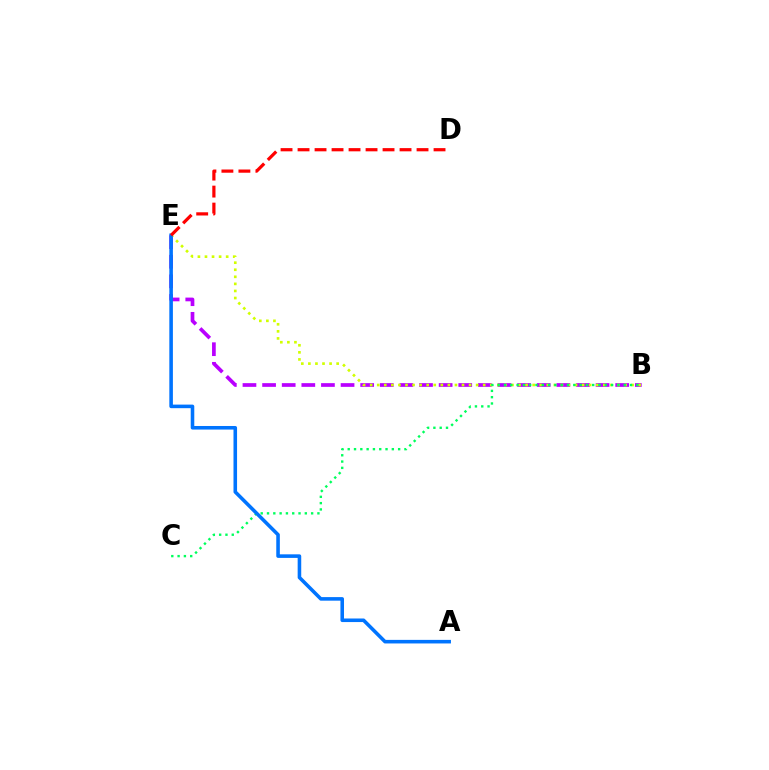{('B', 'E'): [{'color': '#b900ff', 'line_style': 'dashed', 'thickness': 2.66}, {'color': '#d1ff00', 'line_style': 'dotted', 'thickness': 1.92}], ('B', 'C'): [{'color': '#00ff5c', 'line_style': 'dotted', 'thickness': 1.71}], ('A', 'E'): [{'color': '#0074ff', 'line_style': 'solid', 'thickness': 2.57}], ('D', 'E'): [{'color': '#ff0000', 'line_style': 'dashed', 'thickness': 2.31}]}